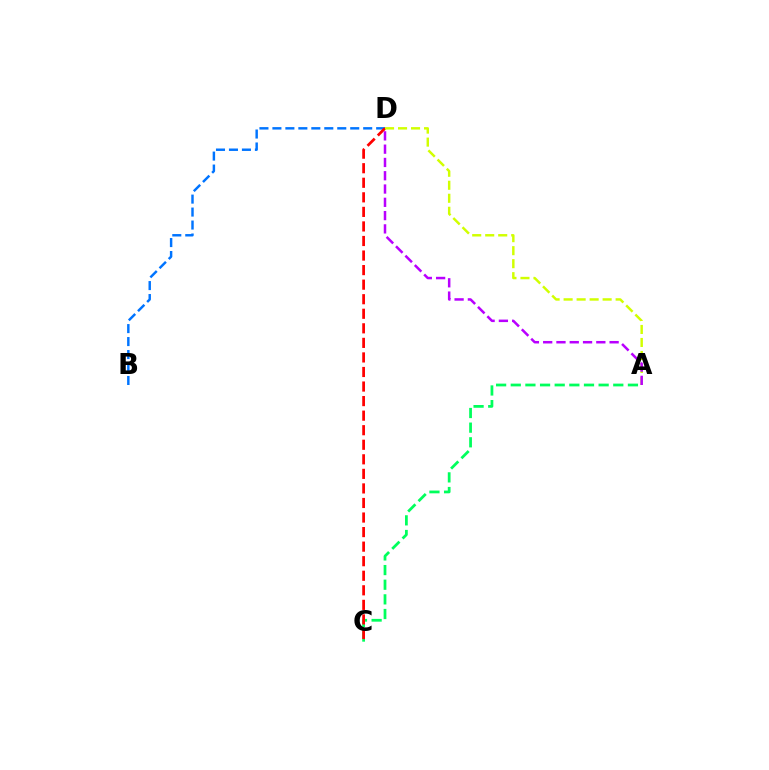{('B', 'D'): [{'color': '#0074ff', 'line_style': 'dashed', 'thickness': 1.76}], ('A', 'C'): [{'color': '#00ff5c', 'line_style': 'dashed', 'thickness': 1.99}], ('C', 'D'): [{'color': '#ff0000', 'line_style': 'dashed', 'thickness': 1.98}], ('A', 'D'): [{'color': '#d1ff00', 'line_style': 'dashed', 'thickness': 1.77}, {'color': '#b900ff', 'line_style': 'dashed', 'thickness': 1.81}]}